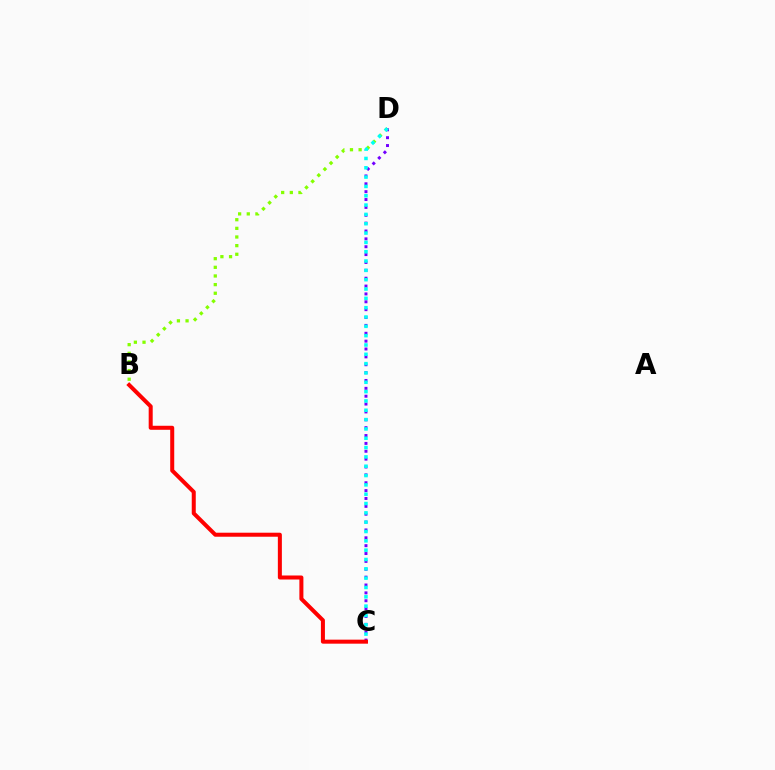{('B', 'D'): [{'color': '#84ff00', 'line_style': 'dotted', 'thickness': 2.35}], ('C', 'D'): [{'color': '#7200ff', 'line_style': 'dotted', 'thickness': 2.14}, {'color': '#00fff6', 'line_style': 'dotted', 'thickness': 2.53}], ('B', 'C'): [{'color': '#ff0000', 'line_style': 'solid', 'thickness': 2.89}]}